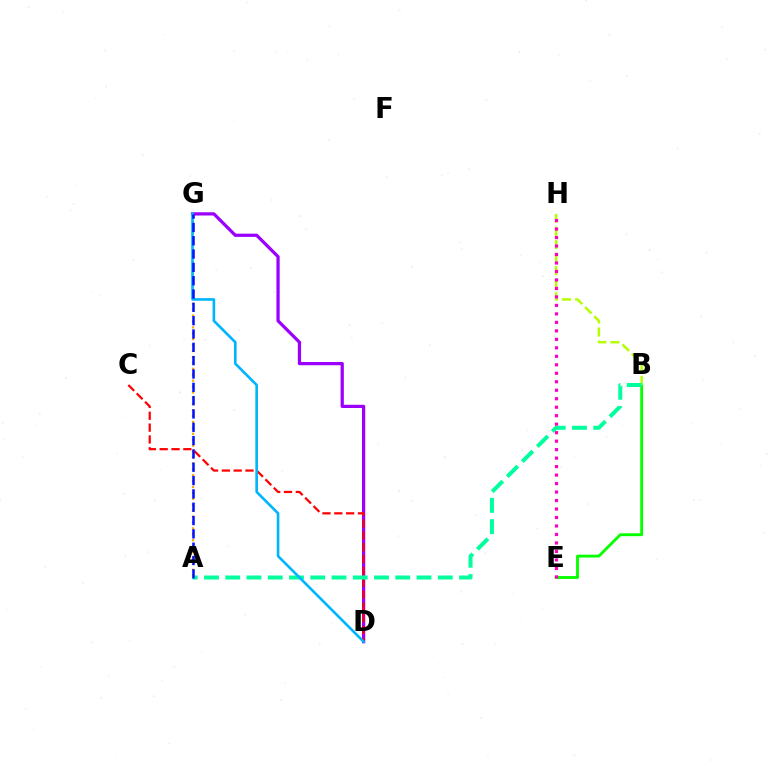{('D', 'G'): [{'color': '#9b00ff', 'line_style': 'solid', 'thickness': 2.33}, {'color': '#00b5ff', 'line_style': 'solid', 'thickness': 1.9}], ('C', 'D'): [{'color': '#ff0000', 'line_style': 'dashed', 'thickness': 1.61}], ('B', 'E'): [{'color': '#08ff00', 'line_style': 'solid', 'thickness': 2.07}], ('B', 'H'): [{'color': '#b3ff00', 'line_style': 'dashed', 'thickness': 1.78}], ('E', 'H'): [{'color': '#ff00bd', 'line_style': 'dotted', 'thickness': 2.31}], ('A', 'B'): [{'color': '#00ff9d', 'line_style': 'dashed', 'thickness': 2.89}], ('A', 'G'): [{'color': '#ffa500', 'line_style': 'dotted', 'thickness': 1.61}, {'color': '#0010ff', 'line_style': 'dashed', 'thickness': 1.81}]}